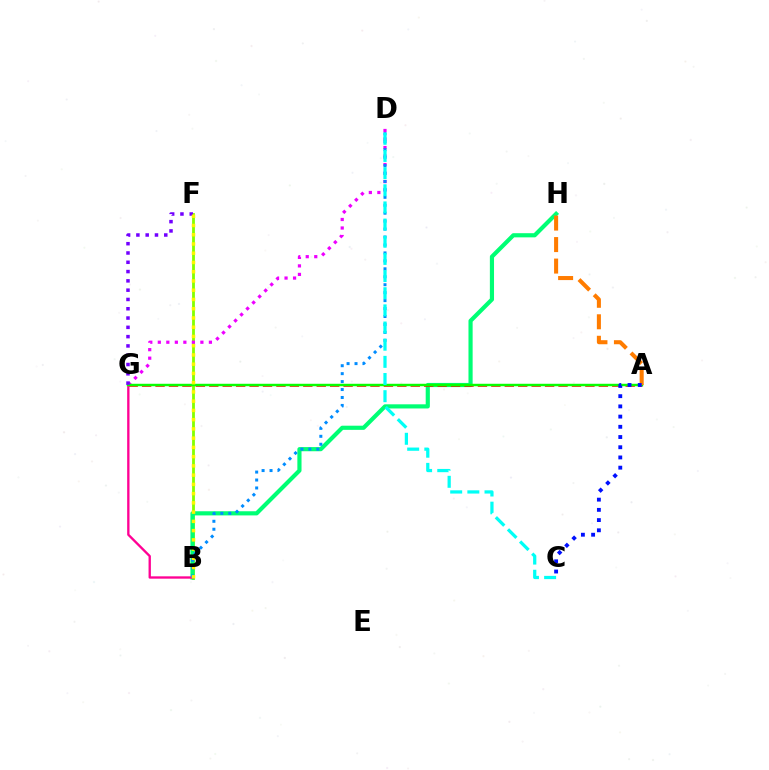{('B', 'F'): [{'color': '#84ff00', 'line_style': 'solid', 'thickness': 2.02}, {'color': '#fcf500', 'line_style': 'dotted', 'thickness': 2.51}], ('B', 'H'): [{'color': '#00ff74', 'line_style': 'solid', 'thickness': 2.99}], ('A', 'G'): [{'color': '#ff0000', 'line_style': 'dashed', 'thickness': 1.82}, {'color': '#08ff00', 'line_style': 'solid', 'thickness': 1.76}], ('B', 'G'): [{'color': '#ff0094', 'line_style': 'solid', 'thickness': 1.68}], ('D', 'G'): [{'color': '#ee00ff', 'line_style': 'dotted', 'thickness': 2.31}], ('B', 'D'): [{'color': '#008cff', 'line_style': 'dotted', 'thickness': 2.16}], ('F', 'G'): [{'color': '#7200ff', 'line_style': 'dotted', 'thickness': 2.53}], ('A', 'H'): [{'color': '#ff7c00', 'line_style': 'dashed', 'thickness': 2.92}], ('A', 'C'): [{'color': '#0010ff', 'line_style': 'dotted', 'thickness': 2.77}], ('C', 'D'): [{'color': '#00fff6', 'line_style': 'dashed', 'thickness': 2.33}]}